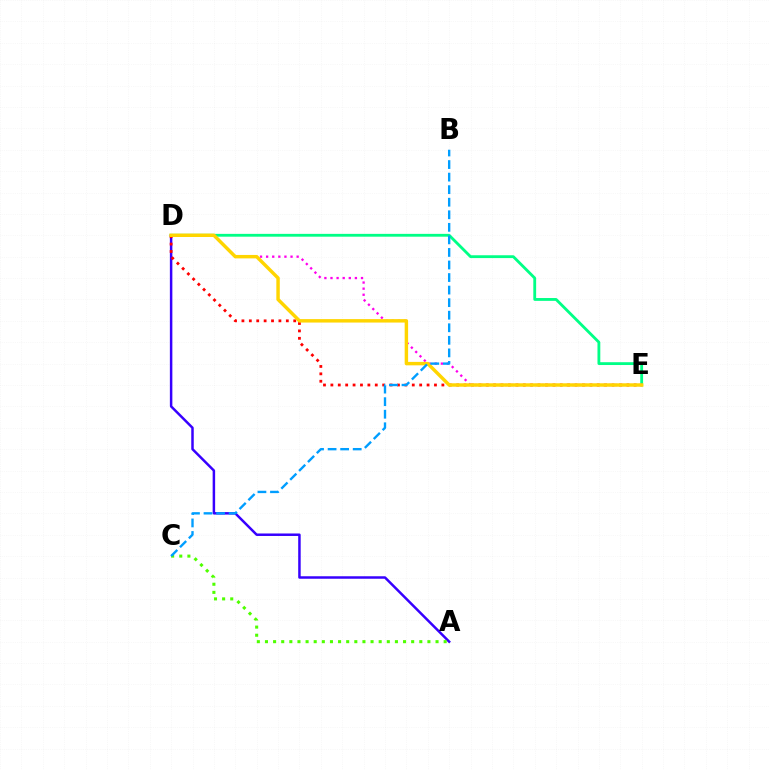{('D', 'E'): [{'color': '#00ff86', 'line_style': 'solid', 'thickness': 2.04}, {'color': '#ff00ed', 'line_style': 'dotted', 'thickness': 1.66}, {'color': '#ff0000', 'line_style': 'dotted', 'thickness': 2.01}, {'color': '#ffd500', 'line_style': 'solid', 'thickness': 2.48}], ('A', 'D'): [{'color': '#3700ff', 'line_style': 'solid', 'thickness': 1.79}], ('A', 'C'): [{'color': '#4fff00', 'line_style': 'dotted', 'thickness': 2.21}], ('B', 'C'): [{'color': '#009eff', 'line_style': 'dashed', 'thickness': 1.71}]}